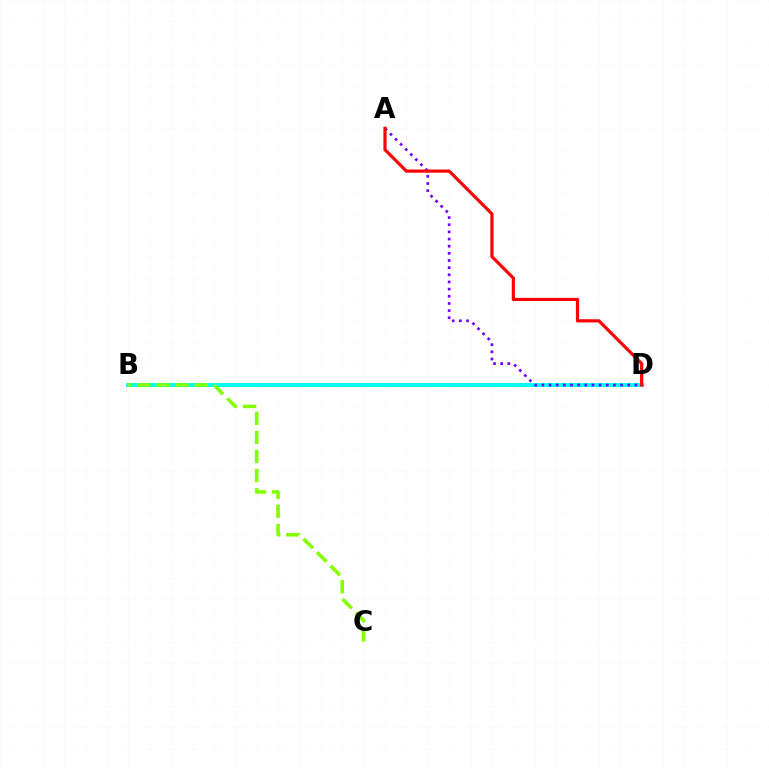{('B', 'D'): [{'color': '#00fff6', 'line_style': 'solid', 'thickness': 2.87}], ('A', 'D'): [{'color': '#7200ff', 'line_style': 'dotted', 'thickness': 1.94}, {'color': '#ff0000', 'line_style': 'solid', 'thickness': 2.29}], ('B', 'C'): [{'color': '#84ff00', 'line_style': 'dashed', 'thickness': 2.59}]}